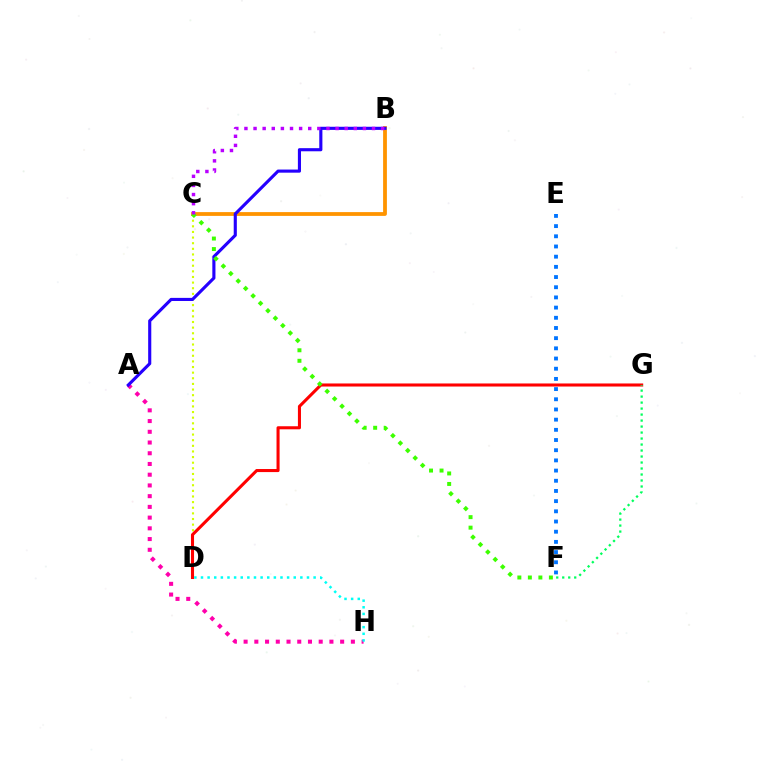{('C', 'D'): [{'color': '#d1ff00', 'line_style': 'dotted', 'thickness': 1.53}], ('D', 'G'): [{'color': '#ff0000', 'line_style': 'solid', 'thickness': 2.2}], ('A', 'H'): [{'color': '#ff00ac', 'line_style': 'dotted', 'thickness': 2.91}], ('B', 'C'): [{'color': '#ff9400', 'line_style': 'solid', 'thickness': 2.73}, {'color': '#b900ff', 'line_style': 'dotted', 'thickness': 2.48}], ('D', 'H'): [{'color': '#00fff6', 'line_style': 'dotted', 'thickness': 1.8}], ('E', 'F'): [{'color': '#0074ff', 'line_style': 'dotted', 'thickness': 2.77}], ('A', 'B'): [{'color': '#2500ff', 'line_style': 'solid', 'thickness': 2.25}], ('F', 'G'): [{'color': '#00ff5c', 'line_style': 'dotted', 'thickness': 1.63}], ('C', 'F'): [{'color': '#3dff00', 'line_style': 'dotted', 'thickness': 2.86}]}